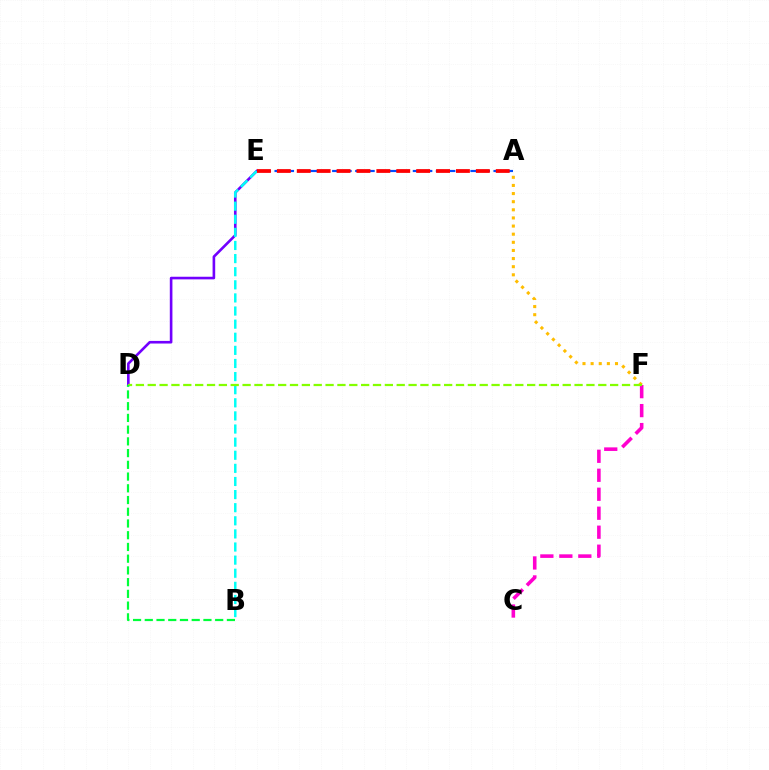{('D', 'E'): [{'color': '#7200ff', 'line_style': 'solid', 'thickness': 1.89}], ('A', 'E'): [{'color': '#004bff', 'line_style': 'dashed', 'thickness': 1.57}, {'color': '#ff0000', 'line_style': 'dashed', 'thickness': 2.7}], ('C', 'F'): [{'color': '#ff00cf', 'line_style': 'dashed', 'thickness': 2.58}], ('B', 'E'): [{'color': '#00fff6', 'line_style': 'dashed', 'thickness': 1.78}], ('A', 'F'): [{'color': '#ffbd00', 'line_style': 'dotted', 'thickness': 2.21}], ('D', 'F'): [{'color': '#84ff00', 'line_style': 'dashed', 'thickness': 1.61}], ('B', 'D'): [{'color': '#00ff39', 'line_style': 'dashed', 'thickness': 1.59}]}